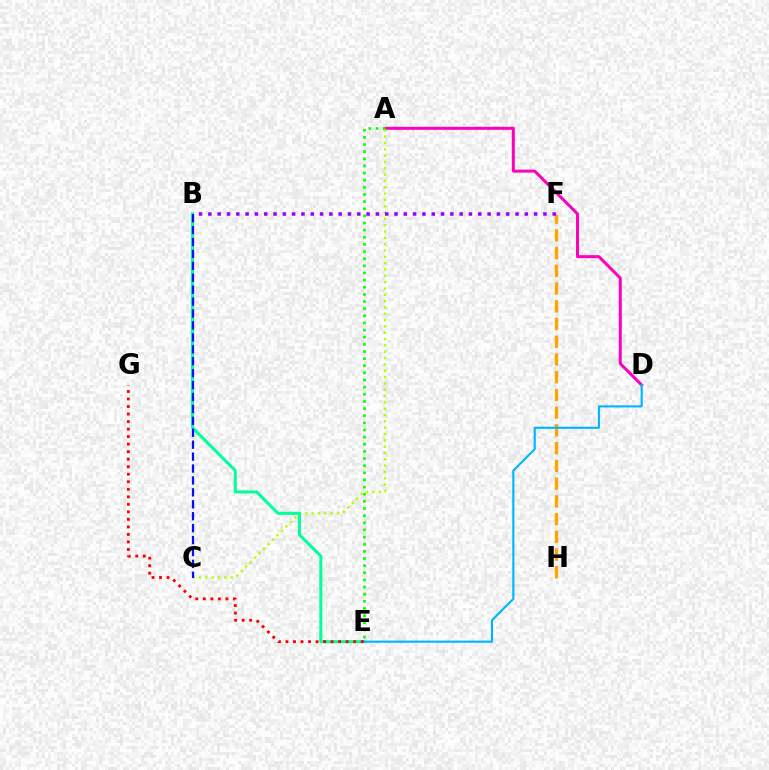{('A', 'D'): [{'color': '#ff00bd', 'line_style': 'solid', 'thickness': 2.16}], ('A', 'C'): [{'color': '#b3ff00', 'line_style': 'dotted', 'thickness': 1.72}], ('F', 'H'): [{'color': '#ffa500', 'line_style': 'dashed', 'thickness': 2.41}], ('B', 'E'): [{'color': '#00ff9d', 'line_style': 'solid', 'thickness': 2.18}], ('B', 'F'): [{'color': '#9b00ff', 'line_style': 'dotted', 'thickness': 2.53}], ('D', 'E'): [{'color': '#00b5ff', 'line_style': 'solid', 'thickness': 1.52}], ('E', 'G'): [{'color': '#ff0000', 'line_style': 'dotted', 'thickness': 2.04}], ('B', 'C'): [{'color': '#0010ff', 'line_style': 'dashed', 'thickness': 1.62}], ('A', 'E'): [{'color': '#08ff00', 'line_style': 'dotted', 'thickness': 1.94}]}